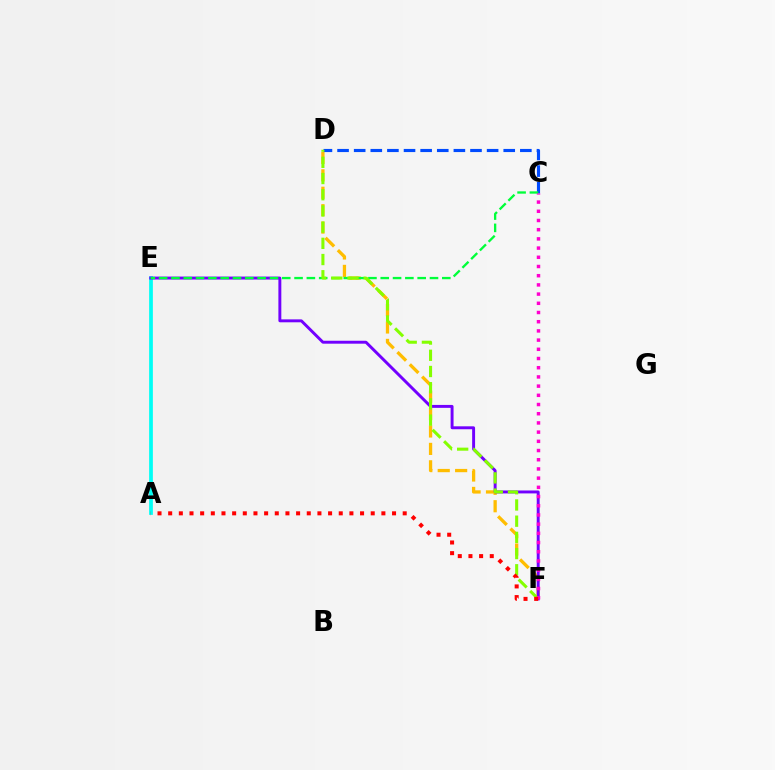{('A', 'E'): [{'color': '#00fff6', 'line_style': 'solid', 'thickness': 2.68}], ('D', 'F'): [{'color': '#ffbd00', 'line_style': 'dashed', 'thickness': 2.37}, {'color': '#84ff00', 'line_style': 'dashed', 'thickness': 2.2}], ('E', 'F'): [{'color': '#7200ff', 'line_style': 'solid', 'thickness': 2.11}], ('C', 'D'): [{'color': '#004bff', 'line_style': 'dashed', 'thickness': 2.26}], ('C', 'E'): [{'color': '#00ff39', 'line_style': 'dashed', 'thickness': 1.67}], ('C', 'F'): [{'color': '#ff00cf', 'line_style': 'dotted', 'thickness': 2.5}], ('A', 'F'): [{'color': '#ff0000', 'line_style': 'dotted', 'thickness': 2.9}]}